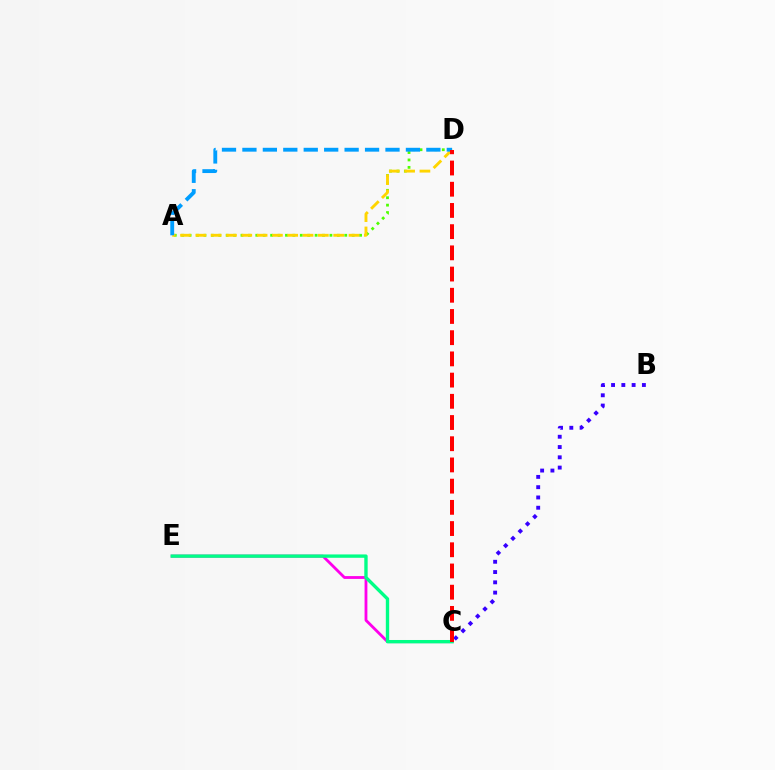{('C', 'E'): [{'color': '#ff00ed', 'line_style': 'solid', 'thickness': 2.03}, {'color': '#00ff86', 'line_style': 'solid', 'thickness': 2.42}], ('A', 'D'): [{'color': '#4fff00', 'line_style': 'dotted', 'thickness': 2.01}, {'color': '#ffd500', 'line_style': 'dashed', 'thickness': 2.08}, {'color': '#009eff', 'line_style': 'dashed', 'thickness': 2.78}], ('B', 'C'): [{'color': '#3700ff', 'line_style': 'dotted', 'thickness': 2.79}], ('C', 'D'): [{'color': '#ff0000', 'line_style': 'dashed', 'thickness': 2.88}]}